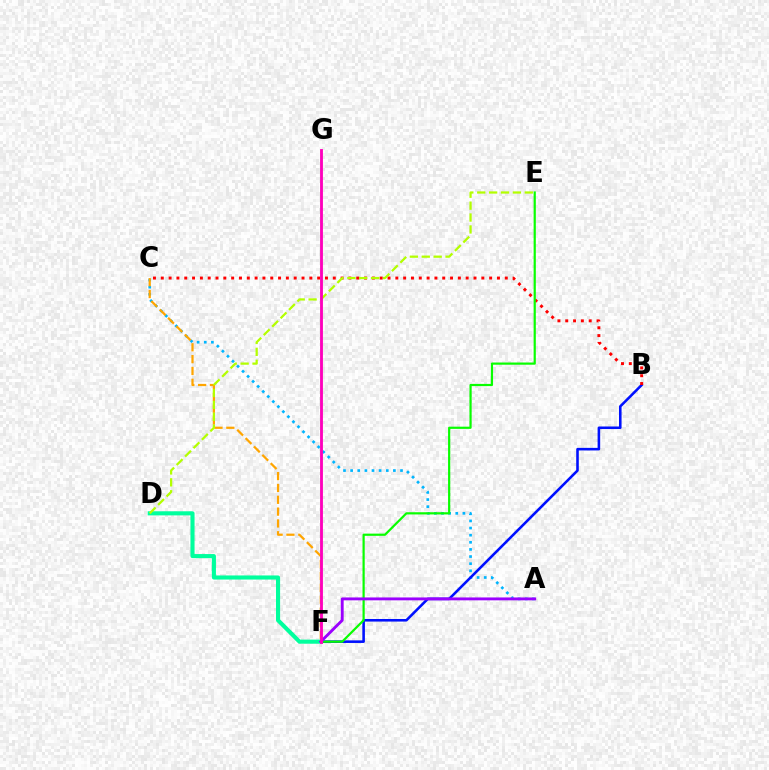{('A', 'C'): [{'color': '#00b5ff', 'line_style': 'dotted', 'thickness': 1.94}], ('C', 'F'): [{'color': '#ffa500', 'line_style': 'dashed', 'thickness': 1.61}], ('B', 'F'): [{'color': '#0010ff', 'line_style': 'solid', 'thickness': 1.86}], ('B', 'C'): [{'color': '#ff0000', 'line_style': 'dotted', 'thickness': 2.12}], ('E', 'F'): [{'color': '#08ff00', 'line_style': 'solid', 'thickness': 1.59}], ('D', 'F'): [{'color': '#00ff9d', 'line_style': 'solid', 'thickness': 2.95}], ('A', 'F'): [{'color': '#9b00ff', 'line_style': 'solid', 'thickness': 2.07}], ('D', 'E'): [{'color': '#b3ff00', 'line_style': 'dashed', 'thickness': 1.62}], ('F', 'G'): [{'color': '#ff00bd', 'line_style': 'solid', 'thickness': 2.05}]}